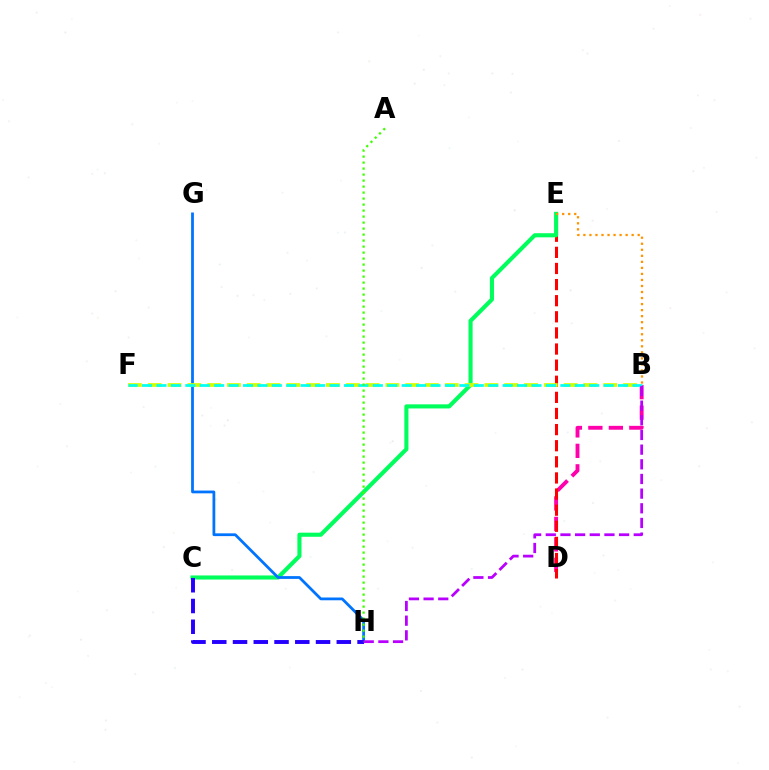{('B', 'D'): [{'color': '#ff00ac', 'line_style': 'dashed', 'thickness': 2.78}], ('D', 'E'): [{'color': '#ff0000', 'line_style': 'dashed', 'thickness': 2.19}], ('C', 'E'): [{'color': '#00ff5c', 'line_style': 'solid', 'thickness': 2.95}], ('G', 'H'): [{'color': '#0074ff', 'line_style': 'solid', 'thickness': 2.0}], ('B', 'F'): [{'color': '#d1ff00', 'line_style': 'dashed', 'thickness': 2.69}, {'color': '#00fff6', 'line_style': 'dashed', 'thickness': 1.96}], ('B', 'E'): [{'color': '#ff9400', 'line_style': 'dotted', 'thickness': 1.64}], ('C', 'H'): [{'color': '#2500ff', 'line_style': 'dashed', 'thickness': 2.82}], ('B', 'H'): [{'color': '#b900ff', 'line_style': 'dashed', 'thickness': 1.99}], ('A', 'H'): [{'color': '#3dff00', 'line_style': 'dotted', 'thickness': 1.63}]}